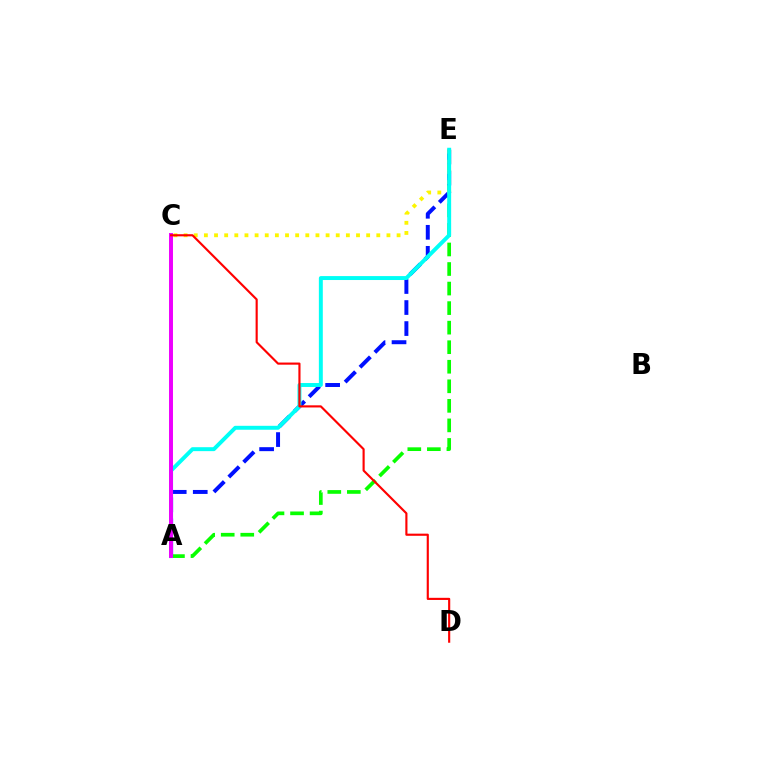{('A', 'E'): [{'color': '#08ff00', 'line_style': 'dashed', 'thickness': 2.66}, {'color': '#0010ff', 'line_style': 'dashed', 'thickness': 2.86}, {'color': '#00fff6', 'line_style': 'solid', 'thickness': 2.84}], ('C', 'E'): [{'color': '#fcf500', 'line_style': 'dotted', 'thickness': 2.76}], ('A', 'C'): [{'color': '#ee00ff', 'line_style': 'solid', 'thickness': 2.85}], ('C', 'D'): [{'color': '#ff0000', 'line_style': 'solid', 'thickness': 1.54}]}